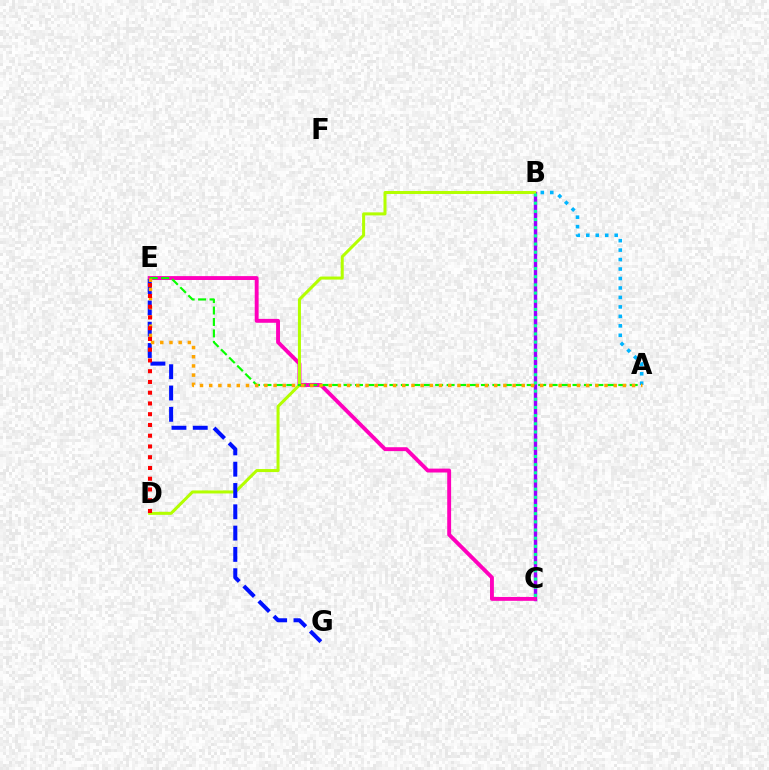{('B', 'C'): [{'color': '#9b00ff', 'line_style': 'solid', 'thickness': 2.46}, {'color': '#00ff9d', 'line_style': 'dotted', 'thickness': 2.22}], ('C', 'E'): [{'color': '#ff00bd', 'line_style': 'solid', 'thickness': 2.8}], ('B', 'D'): [{'color': '#b3ff00', 'line_style': 'solid', 'thickness': 2.18}], ('A', 'B'): [{'color': '#00b5ff', 'line_style': 'dotted', 'thickness': 2.57}], ('E', 'G'): [{'color': '#0010ff', 'line_style': 'dashed', 'thickness': 2.89}], ('A', 'E'): [{'color': '#08ff00', 'line_style': 'dashed', 'thickness': 1.55}, {'color': '#ffa500', 'line_style': 'dotted', 'thickness': 2.5}], ('D', 'E'): [{'color': '#ff0000', 'line_style': 'dotted', 'thickness': 2.92}]}